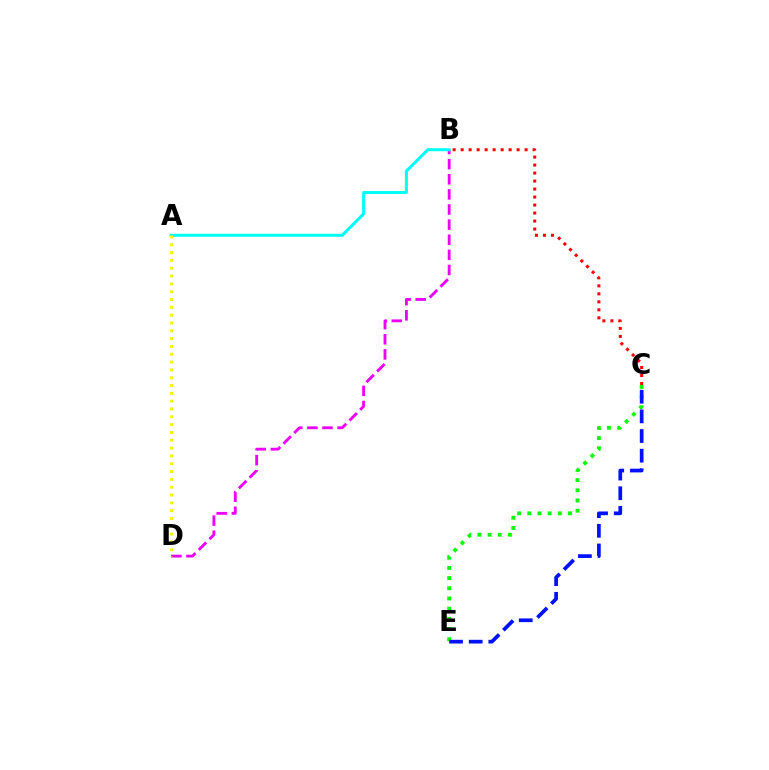{('C', 'E'): [{'color': '#08ff00', 'line_style': 'dotted', 'thickness': 2.77}, {'color': '#0010ff', 'line_style': 'dashed', 'thickness': 2.67}], ('B', 'D'): [{'color': '#ee00ff', 'line_style': 'dashed', 'thickness': 2.05}], ('B', 'C'): [{'color': '#ff0000', 'line_style': 'dotted', 'thickness': 2.17}], ('A', 'B'): [{'color': '#00fff6', 'line_style': 'solid', 'thickness': 2.17}], ('A', 'D'): [{'color': '#fcf500', 'line_style': 'dotted', 'thickness': 2.12}]}